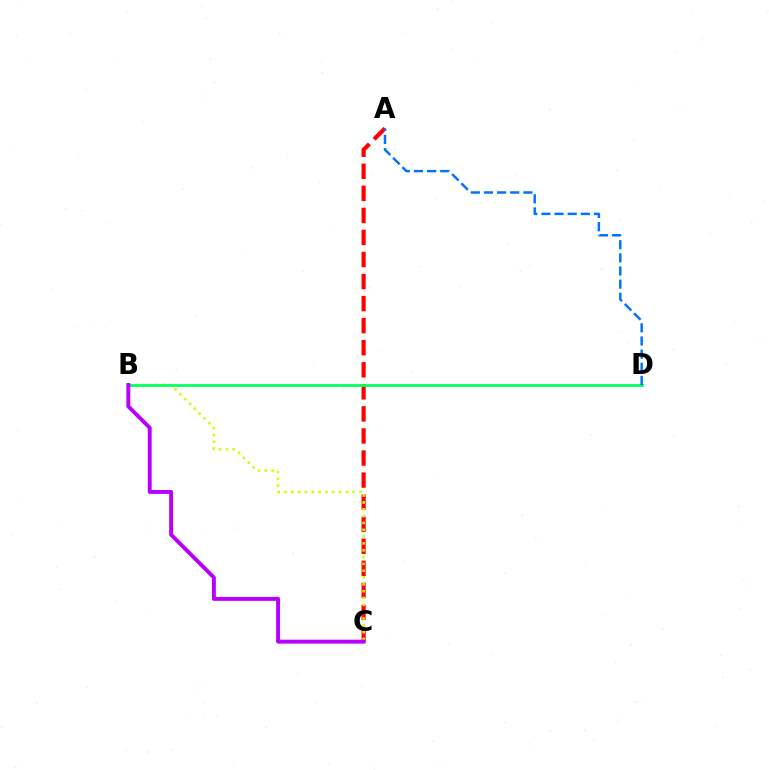{('A', 'C'): [{'color': '#ff0000', 'line_style': 'dashed', 'thickness': 3.0}], ('B', 'C'): [{'color': '#d1ff00', 'line_style': 'dotted', 'thickness': 1.85}, {'color': '#b900ff', 'line_style': 'solid', 'thickness': 2.83}], ('B', 'D'): [{'color': '#00ff5c', 'line_style': 'solid', 'thickness': 1.96}], ('A', 'D'): [{'color': '#0074ff', 'line_style': 'dashed', 'thickness': 1.79}]}